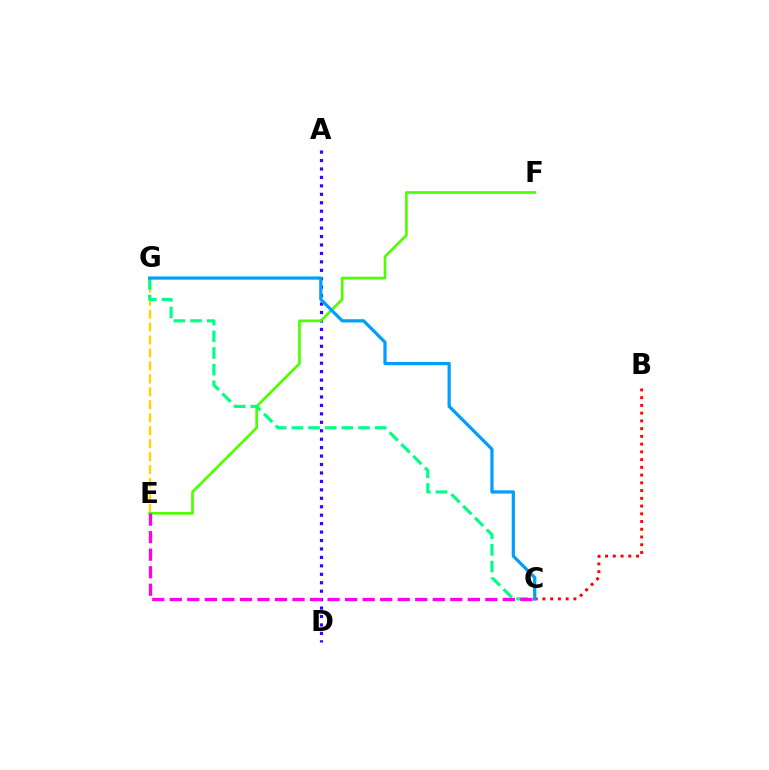{('A', 'D'): [{'color': '#3700ff', 'line_style': 'dotted', 'thickness': 2.29}], ('E', 'G'): [{'color': '#ffd500', 'line_style': 'dashed', 'thickness': 1.76}], ('E', 'F'): [{'color': '#4fff00', 'line_style': 'solid', 'thickness': 1.93}], ('C', 'G'): [{'color': '#00ff86', 'line_style': 'dashed', 'thickness': 2.26}, {'color': '#009eff', 'line_style': 'solid', 'thickness': 2.32}], ('C', 'E'): [{'color': '#ff00ed', 'line_style': 'dashed', 'thickness': 2.38}], ('B', 'C'): [{'color': '#ff0000', 'line_style': 'dotted', 'thickness': 2.1}]}